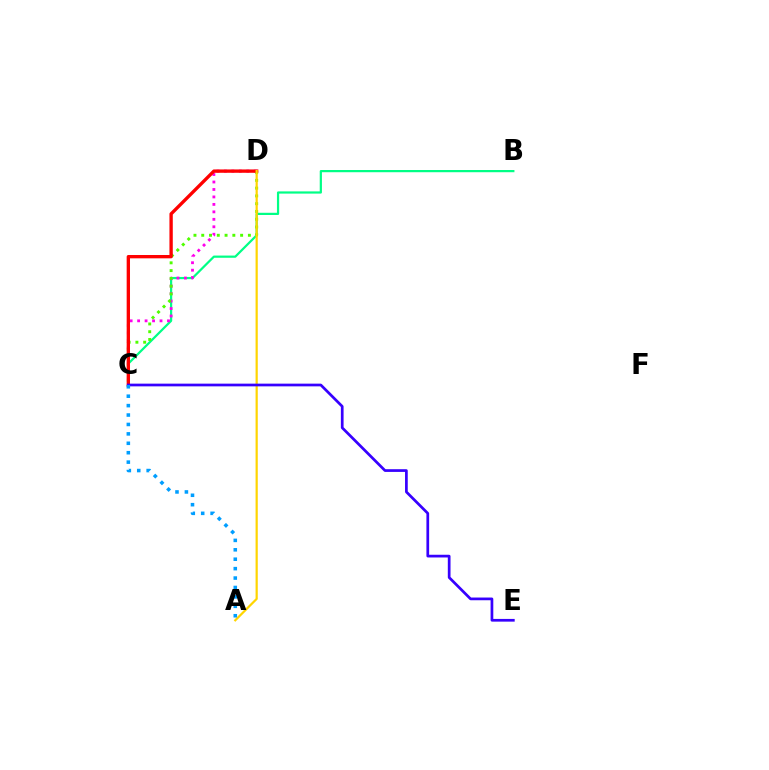{('B', 'C'): [{'color': '#00ff86', 'line_style': 'solid', 'thickness': 1.6}], ('C', 'D'): [{'color': '#ff00ed', 'line_style': 'dotted', 'thickness': 2.03}, {'color': '#4fff00', 'line_style': 'dotted', 'thickness': 2.11}, {'color': '#ff0000', 'line_style': 'solid', 'thickness': 2.41}], ('A', 'D'): [{'color': '#ffd500', 'line_style': 'solid', 'thickness': 1.59}], ('C', 'E'): [{'color': '#3700ff', 'line_style': 'solid', 'thickness': 1.95}], ('A', 'C'): [{'color': '#009eff', 'line_style': 'dotted', 'thickness': 2.56}]}